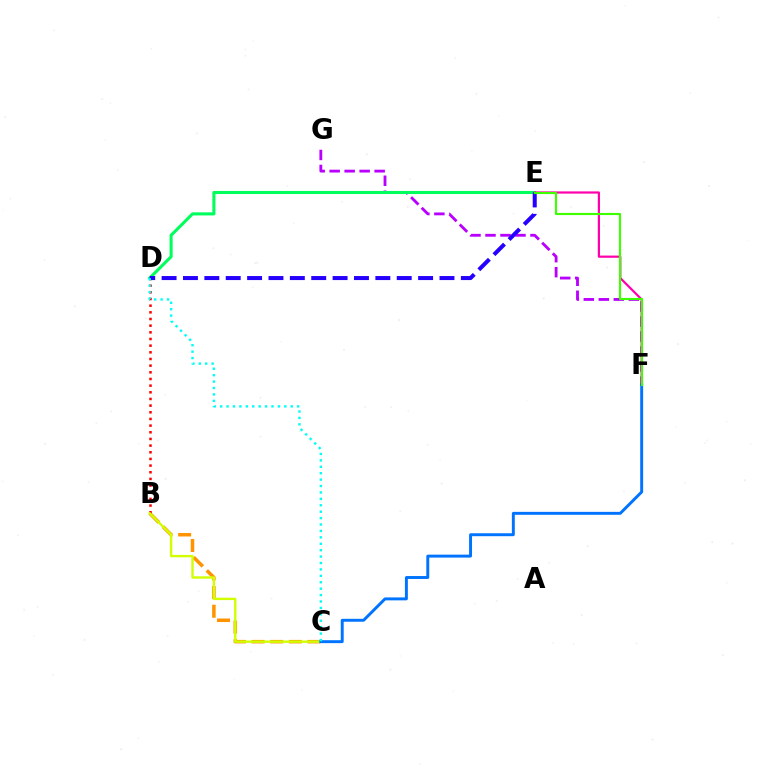{('B', 'C'): [{'color': '#ff9400', 'line_style': 'dashed', 'thickness': 2.53}, {'color': '#d1ff00', 'line_style': 'solid', 'thickness': 1.72}], ('F', 'G'): [{'color': '#b900ff', 'line_style': 'dashed', 'thickness': 2.04}], ('B', 'D'): [{'color': '#ff0000', 'line_style': 'dotted', 'thickness': 1.81}], ('D', 'E'): [{'color': '#00ff5c', 'line_style': 'solid', 'thickness': 2.22}, {'color': '#2500ff', 'line_style': 'dashed', 'thickness': 2.9}], ('E', 'F'): [{'color': '#ff00ac', 'line_style': 'solid', 'thickness': 1.59}, {'color': '#3dff00', 'line_style': 'solid', 'thickness': 1.53}], ('C', 'F'): [{'color': '#0074ff', 'line_style': 'solid', 'thickness': 2.12}], ('C', 'D'): [{'color': '#00fff6', 'line_style': 'dotted', 'thickness': 1.74}]}